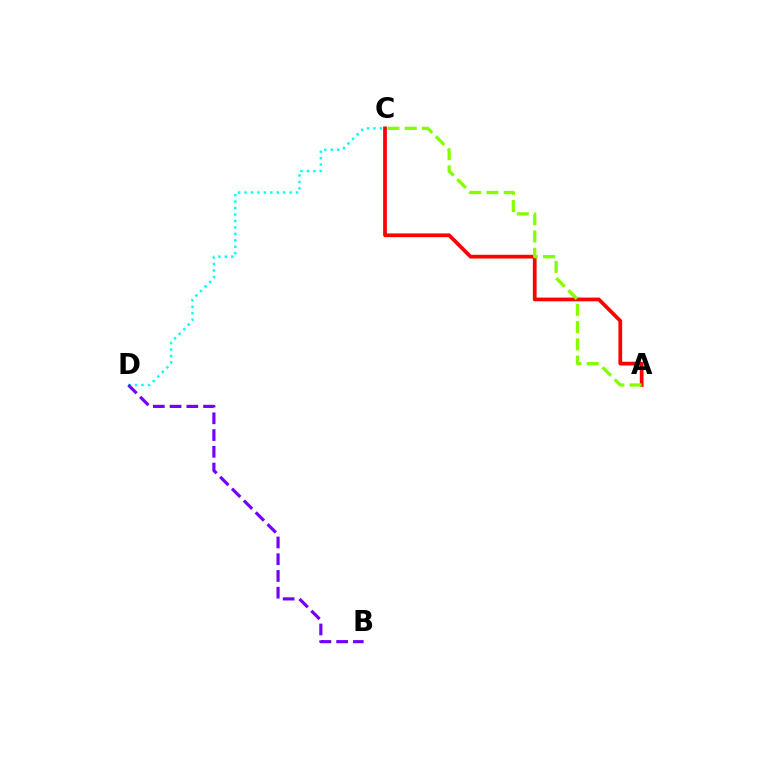{('C', 'D'): [{'color': '#00fff6', 'line_style': 'dotted', 'thickness': 1.75}], ('B', 'D'): [{'color': '#7200ff', 'line_style': 'dashed', 'thickness': 2.28}], ('A', 'C'): [{'color': '#ff0000', 'line_style': 'solid', 'thickness': 2.69}, {'color': '#84ff00', 'line_style': 'dashed', 'thickness': 2.34}]}